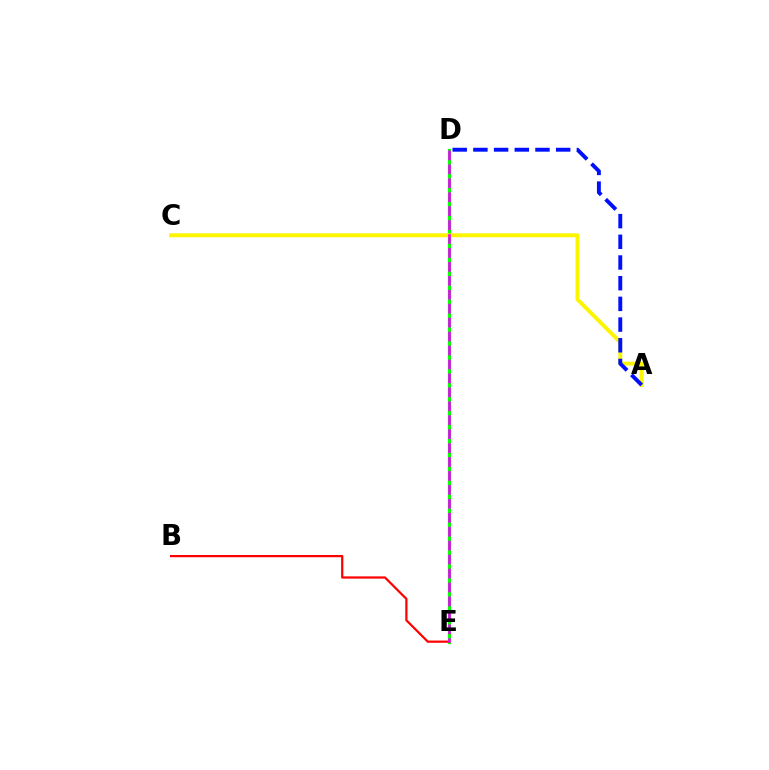{('D', 'E'): [{'color': '#00fff6', 'line_style': 'dotted', 'thickness': 2.12}, {'color': '#08ff00', 'line_style': 'solid', 'thickness': 2.29}, {'color': '#ee00ff', 'line_style': 'dashed', 'thickness': 1.89}], ('A', 'C'): [{'color': '#fcf500', 'line_style': 'solid', 'thickness': 2.85}], ('A', 'D'): [{'color': '#0010ff', 'line_style': 'dashed', 'thickness': 2.81}], ('B', 'E'): [{'color': '#ff0000', 'line_style': 'solid', 'thickness': 1.6}]}